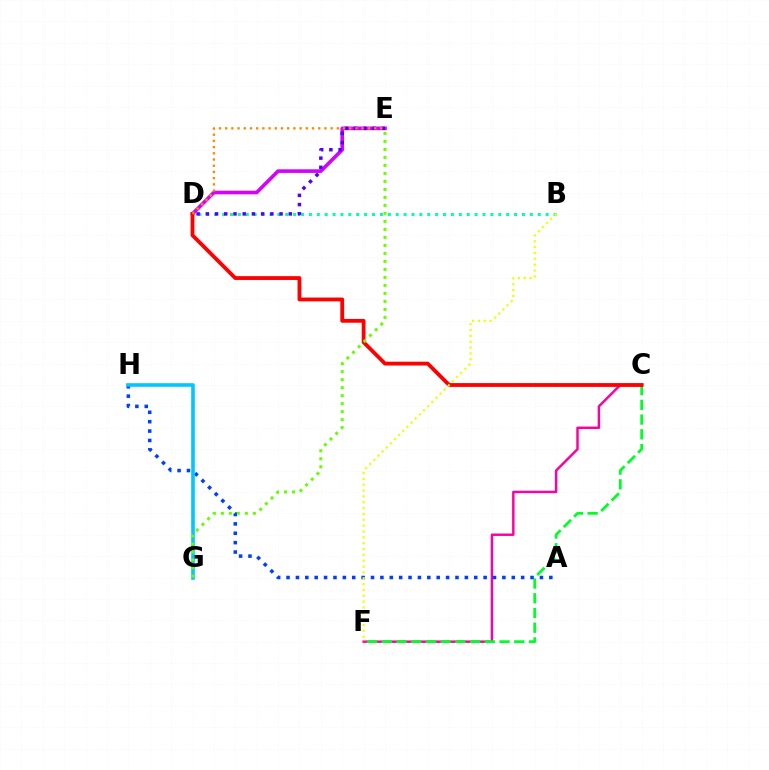{('C', 'F'): [{'color': '#ff00a0', 'line_style': 'solid', 'thickness': 1.77}, {'color': '#00ff27', 'line_style': 'dashed', 'thickness': 2.0}], ('B', 'D'): [{'color': '#00ffaf', 'line_style': 'dotted', 'thickness': 2.14}], ('D', 'E'): [{'color': '#d600ff', 'line_style': 'solid', 'thickness': 2.61}, {'color': '#4f00ff', 'line_style': 'dotted', 'thickness': 2.51}, {'color': '#ff8800', 'line_style': 'dotted', 'thickness': 1.69}], ('A', 'H'): [{'color': '#003fff', 'line_style': 'dotted', 'thickness': 2.55}], ('C', 'D'): [{'color': '#ff0000', 'line_style': 'solid', 'thickness': 2.75}], ('B', 'F'): [{'color': '#eeff00', 'line_style': 'dotted', 'thickness': 1.59}], ('G', 'H'): [{'color': '#00c7ff', 'line_style': 'solid', 'thickness': 2.6}], ('E', 'G'): [{'color': '#66ff00', 'line_style': 'dotted', 'thickness': 2.17}]}